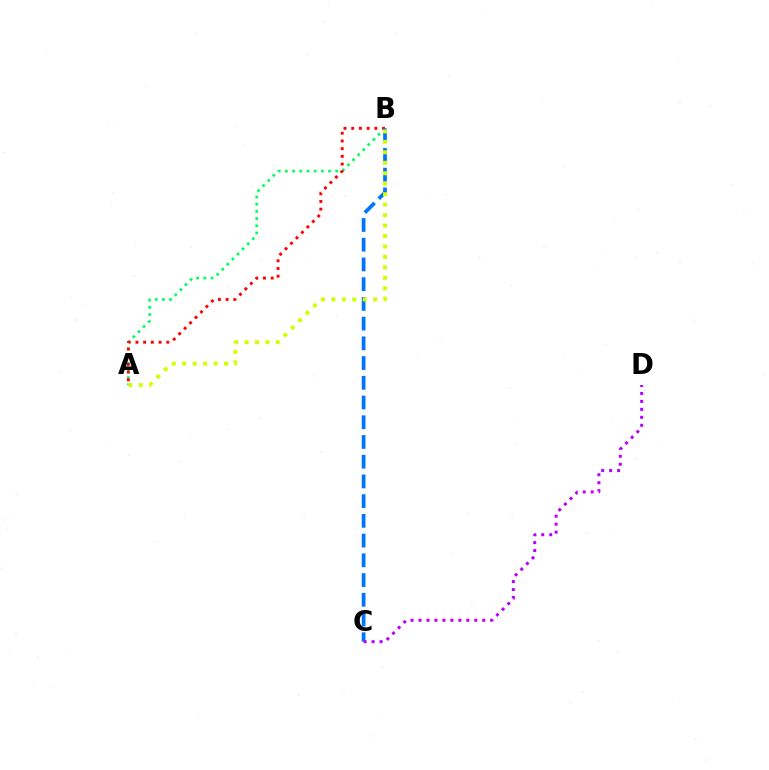{('A', 'B'): [{'color': '#00ff5c', 'line_style': 'dotted', 'thickness': 1.95}, {'color': '#ff0000', 'line_style': 'dotted', 'thickness': 2.09}, {'color': '#d1ff00', 'line_style': 'dotted', 'thickness': 2.84}], ('B', 'C'): [{'color': '#0074ff', 'line_style': 'dashed', 'thickness': 2.68}], ('C', 'D'): [{'color': '#b900ff', 'line_style': 'dotted', 'thickness': 2.16}]}